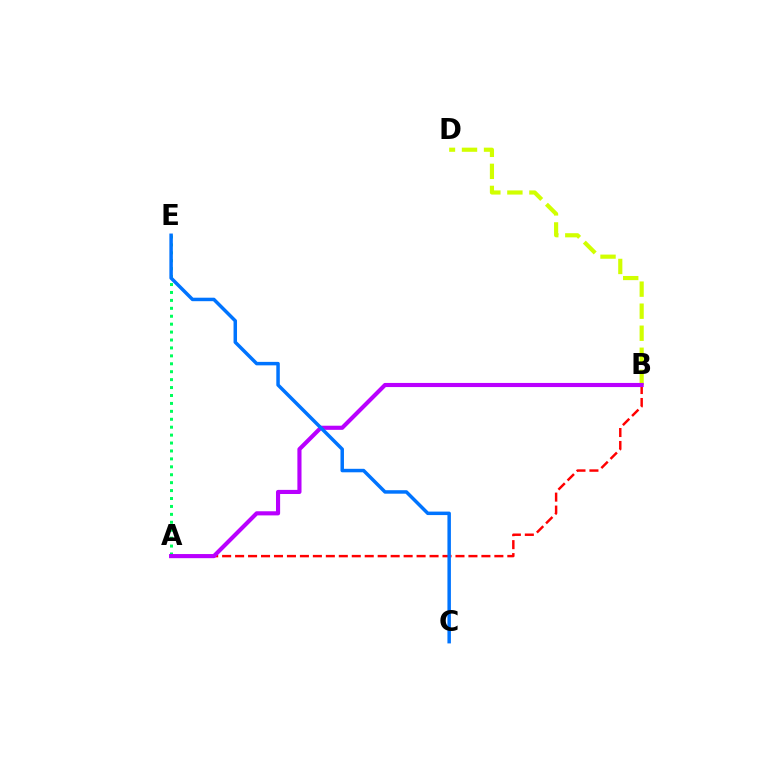{('A', 'B'): [{'color': '#ff0000', 'line_style': 'dashed', 'thickness': 1.76}, {'color': '#b900ff', 'line_style': 'solid', 'thickness': 2.97}], ('A', 'E'): [{'color': '#00ff5c', 'line_style': 'dotted', 'thickness': 2.15}], ('B', 'D'): [{'color': '#d1ff00', 'line_style': 'dashed', 'thickness': 2.99}], ('C', 'E'): [{'color': '#0074ff', 'line_style': 'solid', 'thickness': 2.51}]}